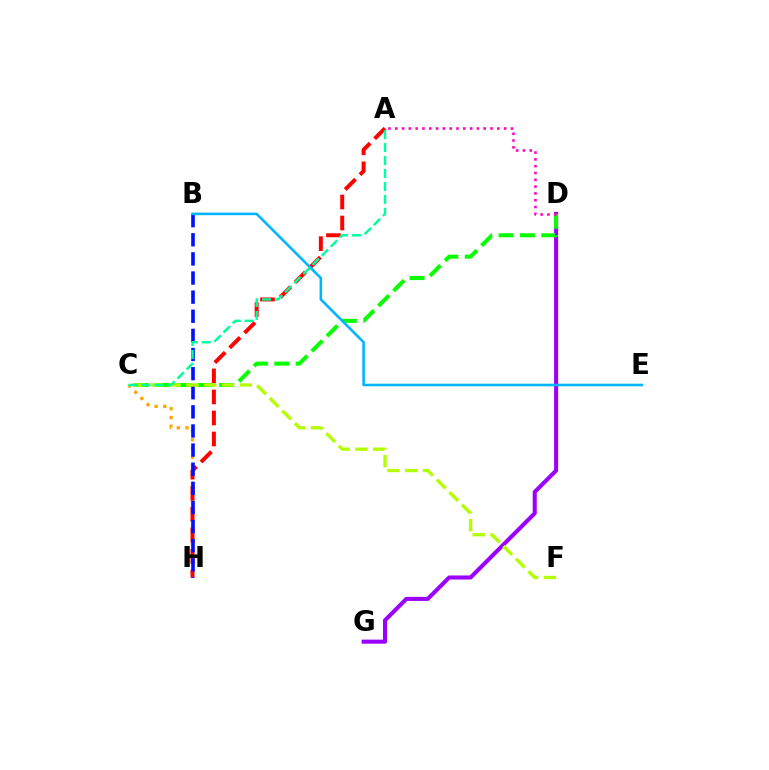{('C', 'H'): [{'color': '#ffa500', 'line_style': 'dotted', 'thickness': 2.37}], ('D', 'G'): [{'color': '#9b00ff', 'line_style': 'solid', 'thickness': 2.93}], ('C', 'D'): [{'color': '#08ff00', 'line_style': 'dashed', 'thickness': 2.9}], ('A', 'H'): [{'color': '#ff0000', 'line_style': 'dashed', 'thickness': 2.85}], ('A', 'D'): [{'color': '#ff00bd', 'line_style': 'dotted', 'thickness': 1.85}], ('B', 'H'): [{'color': '#0010ff', 'line_style': 'dashed', 'thickness': 2.6}], ('C', 'F'): [{'color': '#b3ff00', 'line_style': 'dashed', 'thickness': 2.42}], ('B', 'E'): [{'color': '#00b5ff', 'line_style': 'solid', 'thickness': 1.86}], ('A', 'C'): [{'color': '#00ff9d', 'line_style': 'dashed', 'thickness': 1.76}]}